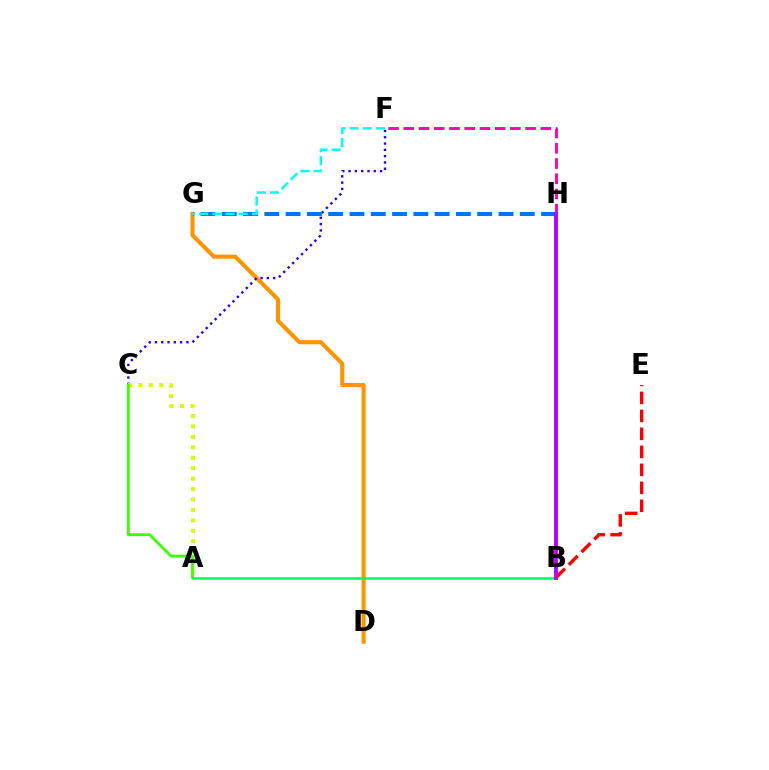{('D', 'G'): [{'color': '#ff9400', 'line_style': 'solid', 'thickness': 2.95}], ('B', 'E'): [{'color': '#ff0000', 'line_style': 'dashed', 'thickness': 2.44}], ('C', 'F'): [{'color': '#2500ff', 'line_style': 'dotted', 'thickness': 1.71}], ('A', 'C'): [{'color': '#d1ff00', 'line_style': 'dotted', 'thickness': 2.84}, {'color': '#3dff00', 'line_style': 'solid', 'thickness': 2.04}], ('F', 'H'): [{'color': '#ff00ac', 'line_style': 'dashed', 'thickness': 2.07}], ('G', 'H'): [{'color': '#0074ff', 'line_style': 'dashed', 'thickness': 2.89}], ('F', 'G'): [{'color': '#00fff6', 'line_style': 'dashed', 'thickness': 1.78}], ('A', 'B'): [{'color': '#00ff5c', 'line_style': 'solid', 'thickness': 1.83}], ('B', 'H'): [{'color': '#b900ff', 'line_style': 'solid', 'thickness': 2.79}]}